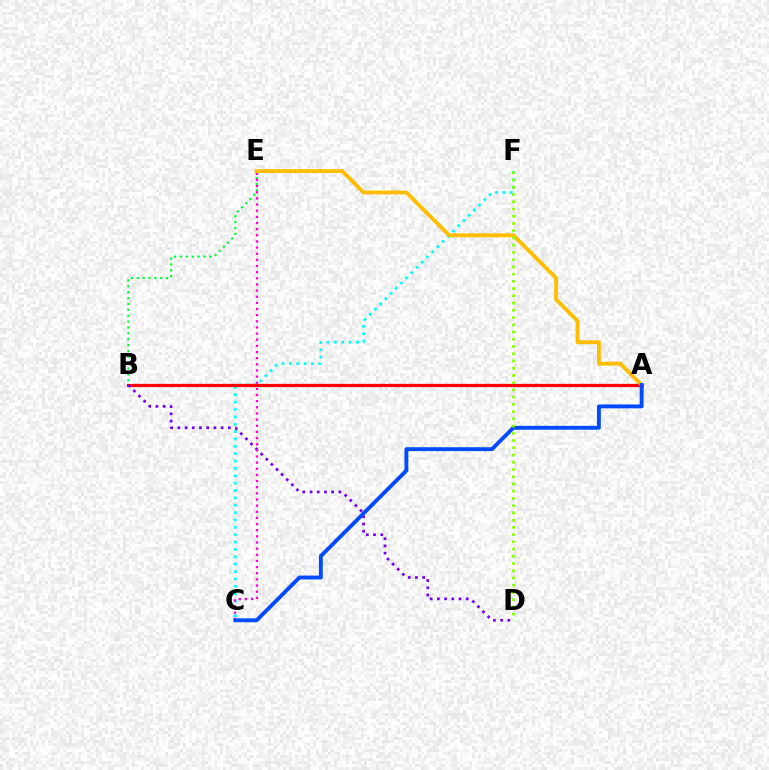{('C', 'F'): [{'color': '#00fff6', 'line_style': 'dotted', 'thickness': 2.0}], ('B', 'E'): [{'color': '#00ff39', 'line_style': 'dotted', 'thickness': 1.6}], ('A', 'B'): [{'color': '#ff0000', 'line_style': 'solid', 'thickness': 2.34}], ('B', 'D'): [{'color': '#7200ff', 'line_style': 'dotted', 'thickness': 1.96}], ('C', 'E'): [{'color': '#ff00cf', 'line_style': 'dotted', 'thickness': 1.67}], ('A', 'E'): [{'color': '#ffbd00', 'line_style': 'solid', 'thickness': 2.78}], ('A', 'C'): [{'color': '#004bff', 'line_style': 'solid', 'thickness': 2.79}], ('D', 'F'): [{'color': '#84ff00', 'line_style': 'dotted', 'thickness': 1.97}]}